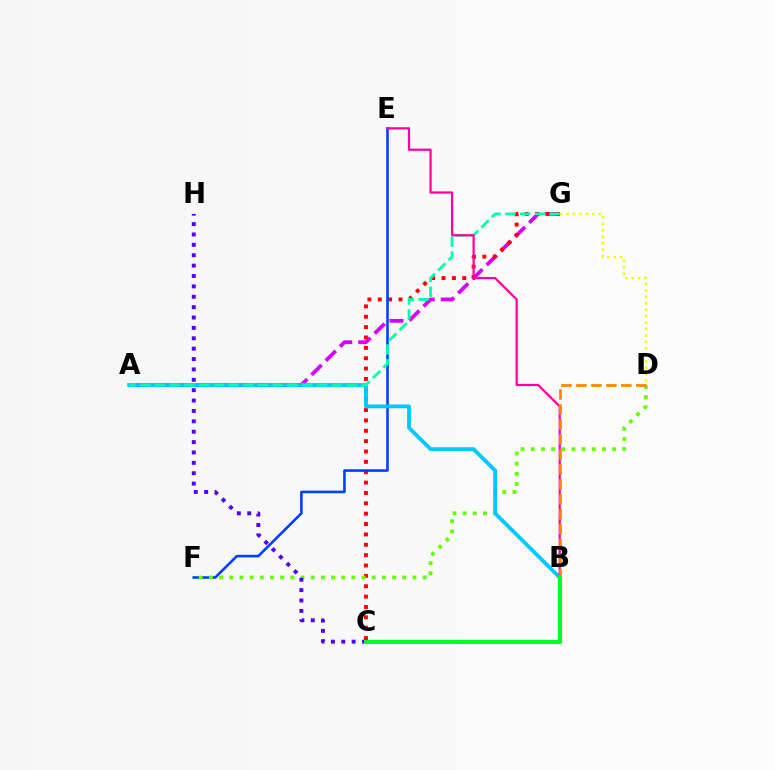{('A', 'G'): [{'color': '#d600ff', 'line_style': 'dashed', 'thickness': 2.72}, {'color': '#00ffaf', 'line_style': 'dashed', 'thickness': 2.0}], ('C', 'G'): [{'color': '#ff0000', 'line_style': 'dotted', 'thickness': 2.82}], ('D', 'G'): [{'color': '#eeff00', 'line_style': 'dotted', 'thickness': 1.75}], ('E', 'F'): [{'color': '#003fff', 'line_style': 'solid', 'thickness': 1.87}], ('D', 'F'): [{'color': '#66ff00', 'line_style': 'dotted', 'thickness': 2.76}], ('A', 'B'): [{'color': '#00c7ff', 'line_style': 'solid', 'thickness': 2.75}], ('B', 'E'): [{'color': '#ff00a0', 'line_style': 'solid', 'thickness': 1.6}], ('C', 'H'): [{'color': '#4f00ff', 'line_style': 'dotted', 'thickness': 2.82}], ('B', 'D'): [{'color': '#ff8800', 'line_style': 'dashed', 'thickness': 2.03}], ('B', 'C'): [{'color': '#00ff27', 'line_style': 'solid', 'thickness': 2.98}]}